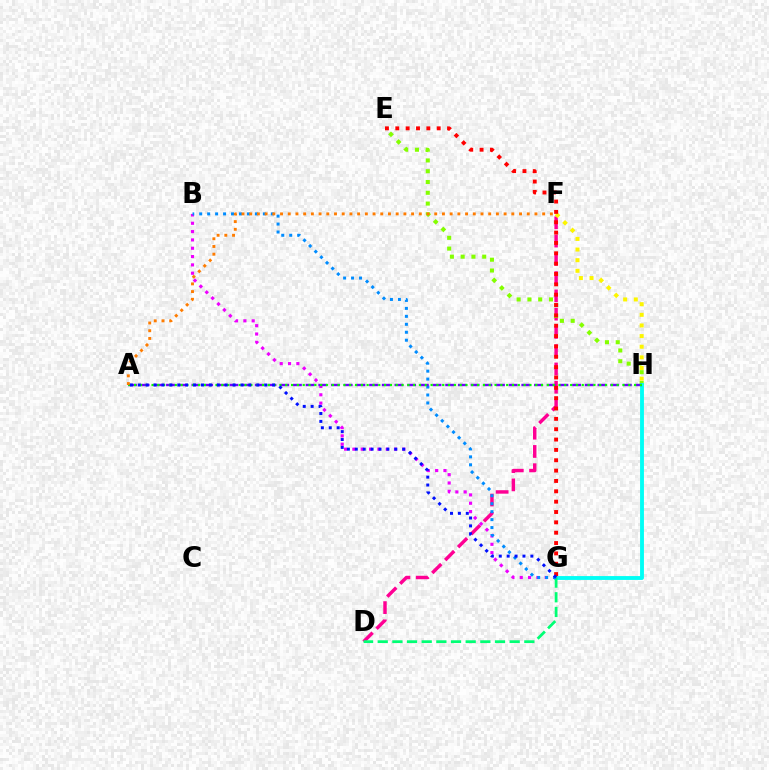{('D', 'F'): [{'color': '#ff0094', 'line_style': 'dashed', 'thickness': 2.48}], ('E', 'H'): [{'color': '#84ff00', 'line_style': 'dotted', 'thickness': 2.93}], ('G', 'H'): [{'color': '#00fff6', 'line_style': 'solid', 'thickness': 2.78}], ('D', 'G'): [{'color': '#00ff74', 'line_style': 'dashed', 'thickness': 1.99}], ('B', 'G'): [{'color': '#ee00ff', 'line_style': 'dotted', 'thickness': 2.26}, {'color': '#008cff', 'line_style': 'dotted', 'thickness': 2.16}], ('F', 'H'): [{'color': '#fcf500', 'line_style': 'dotted', 'thickness': 2.89}], ('A', 'H'): [{'color': '#7200ff', 'line_style': 'dashed', 'thickness': 1.72}, {'color': '#08ff00', 'line_style': 'dotted', 'thickness': 1.58}], ('A', 'F'): [{'color': '#ff7c00', 'line_style': 'dotted', 'thickness': 2.09}], ('E', 'G'): [{'color': '#ff0000', 'line_style': 'dotted', 'thickness': 2.81}], ('A', 'G'): [{'color': '#0010ff', 'line_style': 'dotted', 'thickness': 2.15}]}